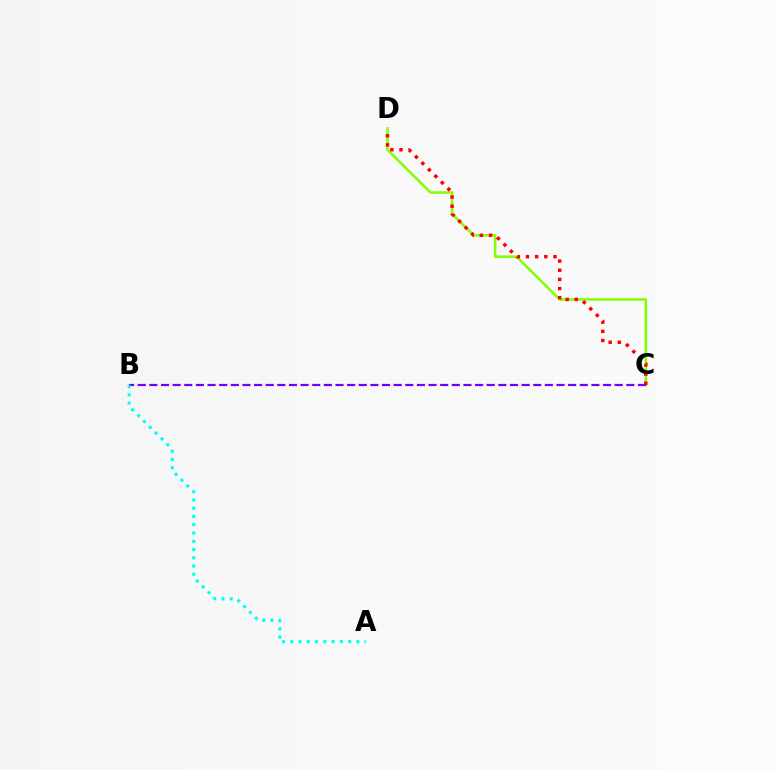{('C', 'D'): [{'color': '#84ff00', 'line_style': 'solid', 'thickness': 1.83}, {'color': '#ff0000', 'line_style': 'dotted', 'thickness': 2.49}], ('B', 'C'): [{'color': '#7200ff', 'line_style': 'dashed', 'thickness': 1.58}], ('A', 'B'): [{'color': '#00fff6', 'line_style': 'dotted', 'thickness': 2.24}]}